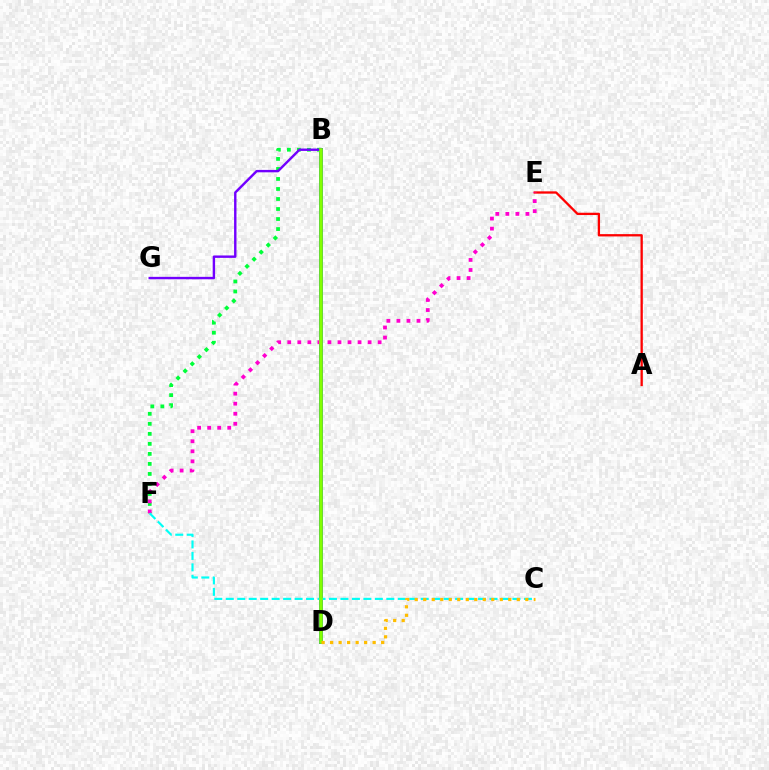{('B', 'D'): [{'color': '#004bff', 'line_style': 'solid', 'thickness': 2.87}, {'color': '#84ff00', 'line_style': 'solid', 'thickness': 2.59}], ('A', 'E'): [{'color': '#ff0000', 'line_style': 'solid', 'thickness': 1.66}], ('B', 'F'): [{'color': '#00ff39', 'line_style': 'dotted', 'thickness': 2.72}], ('E', 'F'): [{'color': '#ff00cf', 'line_style': 'dotted', 'thickness': 2.73}], ('C', 'F'): [{'color': '#00fff6', 'line_style': 'dashed', 'thickness': 1.56}], ('B', 'G'): [{'color': '#7200ff', 'line_style': 'solid', 'thickness': 1.73}], ('C', 'D'): [{'color': '#ffbd00', 'line_style': 'dotted', 'thickness': 2.31}]}